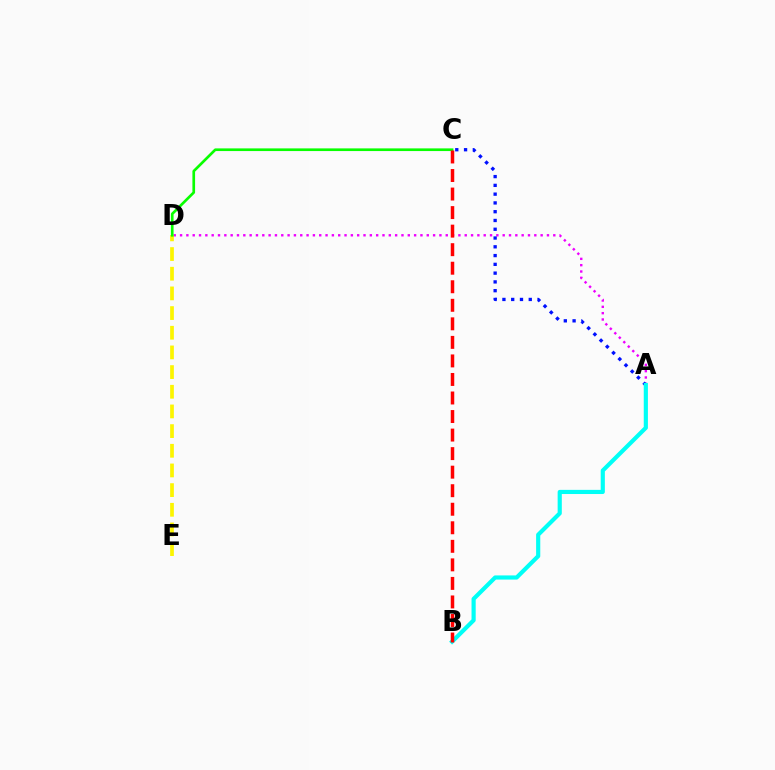{('A', 'D'): [{'color': '#ee00ff', 'line_style': 'dotted', 'thickness': 1.72}], ('D', 'E'): [{'color': '#fcf500', 'line_style': 'dashed', 'thickness': 2.67}], ('A', 'C'): [{'color': '#0010ff', 'line_style': 'dotted', 'thickness': 2.38}], ('C', 'D'): [{'color': '#08ff00', 'line_style': 'solid', 'thickness': 1.92}], ('A', 'B'): [{'color': '#00fff6', 'line_style': 'solid', 'thickness': 2.99}], ('B', 'C'): [{'color': '#ff0000', 'line_style': 'dashed', 'thickness': 2.52}]}